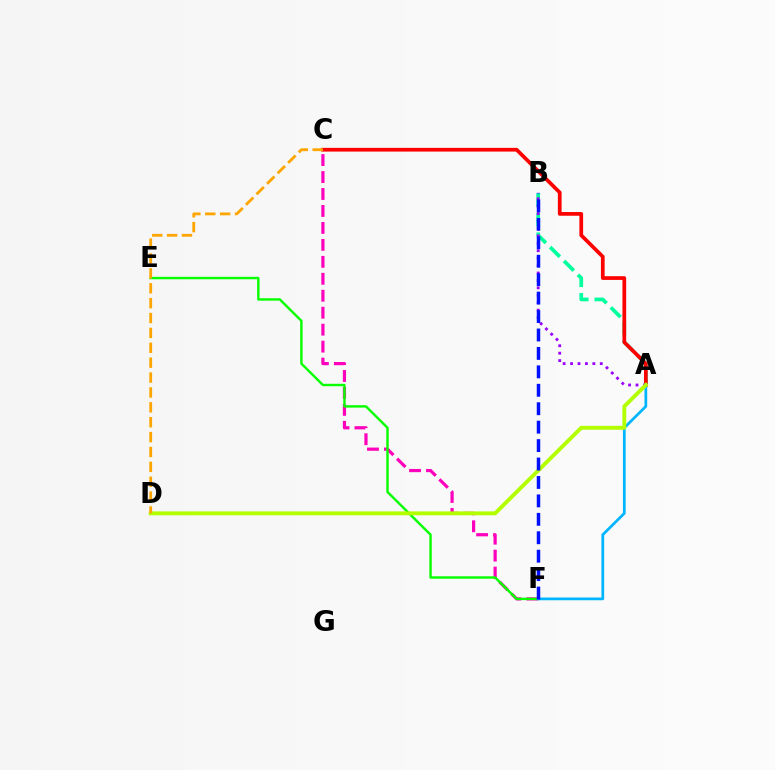{('A', 'B'): [{'color': '#00ff9d', 'line_style': 'dashed', 'thickness': 2.67}, {'color': '#9b00ff', 'line_style': 'dotted', 'thickness': 2.02}], ('A', 'C'): [{'color': '#ff0000', 'line_style': 'solid', 'thickness': 2.68}], ('C', 'F'): [{'color': '#ff00bd', 'line_style': 'dashed', 'thickness': 2.3}], ('E', 'F'): [{'color': '#08ff00', 'line_style': 'solid', 'thickness': 1.74}], ('A', 'F'): [{'color': '#00b5ff', 'line_style': 'solid', 'thickness': 1.97}], ('A', 'D'): [{'color': '#b3ff00', 'line_style': 'solid', 'thickness': 2.81}], ('B', 'F'): [{'color': '#0010ff', 'line_style': 'dashed', 'thickness': 2.5}], ('C', 'D'): [{'color': '#ffa500', 'line_style': 'dashed', 'thickness': 2.02}]}